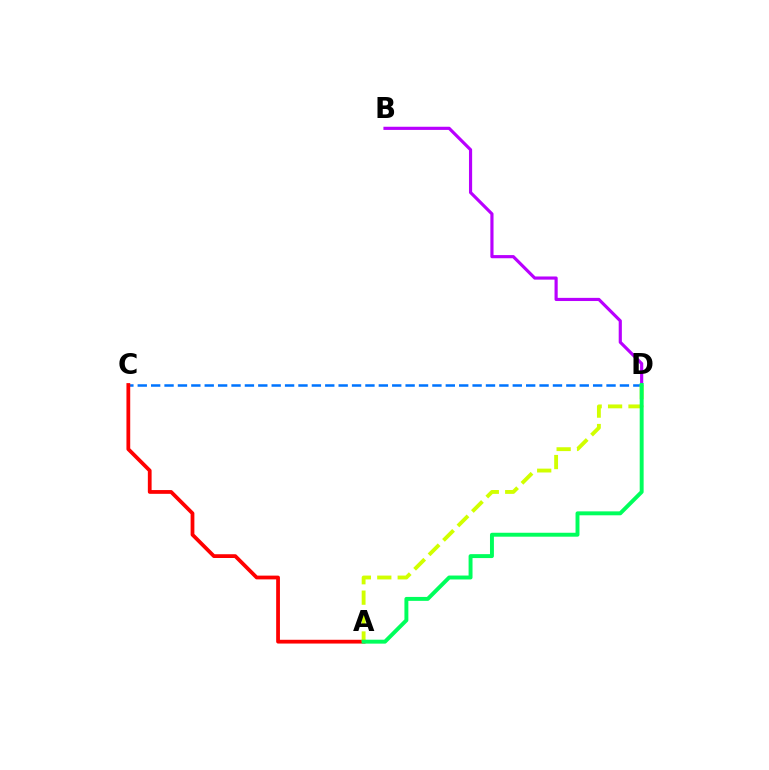{('C', 'D'): [{'color': '#0074ff', 'line_style': 'dashed', 'thickness': 1.82}], ('A', 'C'): [{'color': '#ff0000', 'line_style': 'solid', 'thickness': 2.71}], ('B', 'D'): [{'color': '#b900ff', 'line_style': 'solid', 'thickness': 2.27}], ('A', 'D'): [{'color': '#d1ff00', 'line_style': 'dashed', 'thickness': 2.77}, {'color': '#00ff5c', 'line_style': 'solid', 'thickness': 2.83}]}